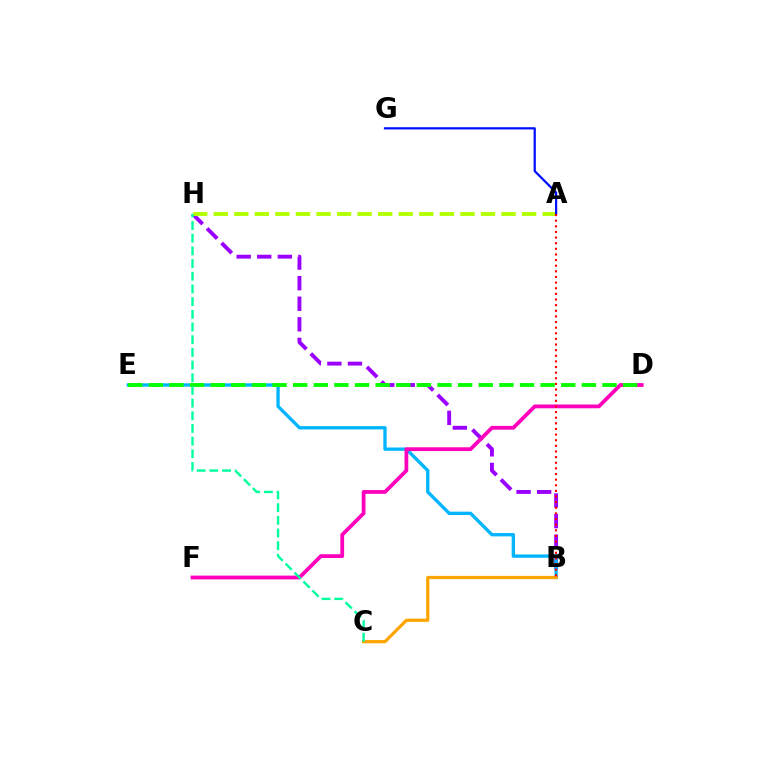{('B', 'H'): [{'color': '#9b00ff', 'line_style': 'dashed', 'thickness': 2.79}], ('B', 'E'): [{'color': '#00b5ff', 'line_style': 'solid', 'thickness': 2.4}], ('A', 'H'): [{'color': '#b3ff00', 'line_style': 'dashed', 'thickness': 2.79}], ('A', 'G'): [{'color': '#0010ff', 'line_style': 'solid', 'thickness': 1.61}], ('B', 'C'): [{'color': '#ffa500', 'line_style': 'solid', 'thickness': 2.33}], ('D', 'F'): [{'color': '#ff00bd', 'line_style': 'solid', 'thickness': 2.72}], ('D', 'E'): [{'color': '#08ff00', 'line_style': 'dashed', 'thickness': 2.8}], ('A', 'B'): [{'color': '#ff0000', 'line_style': 'dotted', 'thickness': 1.53}], ('C', 'H'): [{'color': '#00ff9d', 'line_style': 'dashed', 'thickness': 1.72}]}